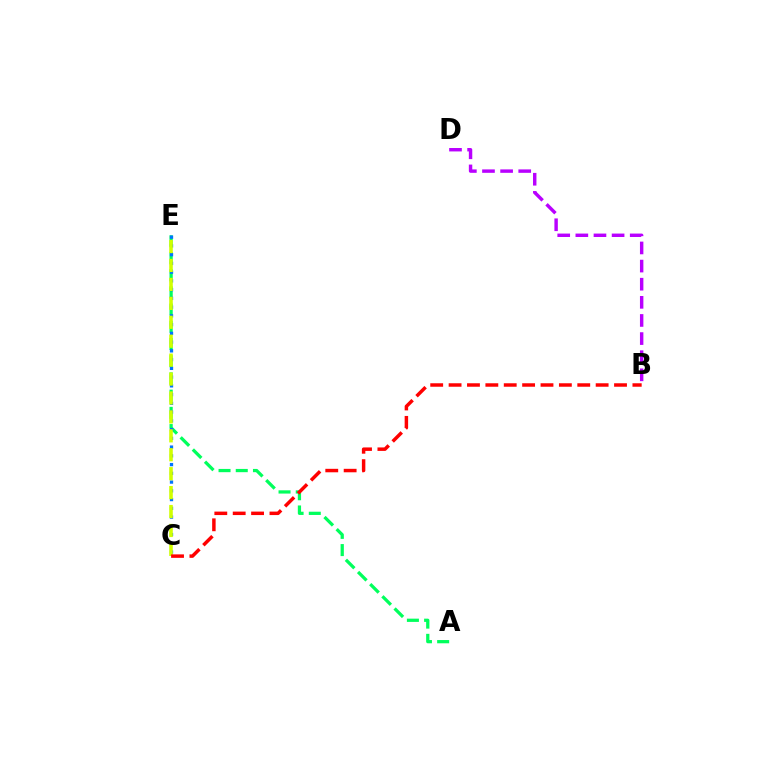{('A', 'E'): [{'color': '#00ff5c', 'line_style': 'dashed', 'thickness': 2.34}], ('C', 'E'): [{'color': '#0074ff', 'line_style': 'dotted', 'thickness': 2.38}, {'color': '#d1ff00', 'line_style': 'dashed', 'thickness': 2.57}], ('B', 'D'): [{'color': '#b900ff', 'line_style': 'dashed', 'thickness': 2.46}], ('B', 'C'): [{'color': '#ff0000', 'line_style': 'dashed', 'thickness': 2.5}]}